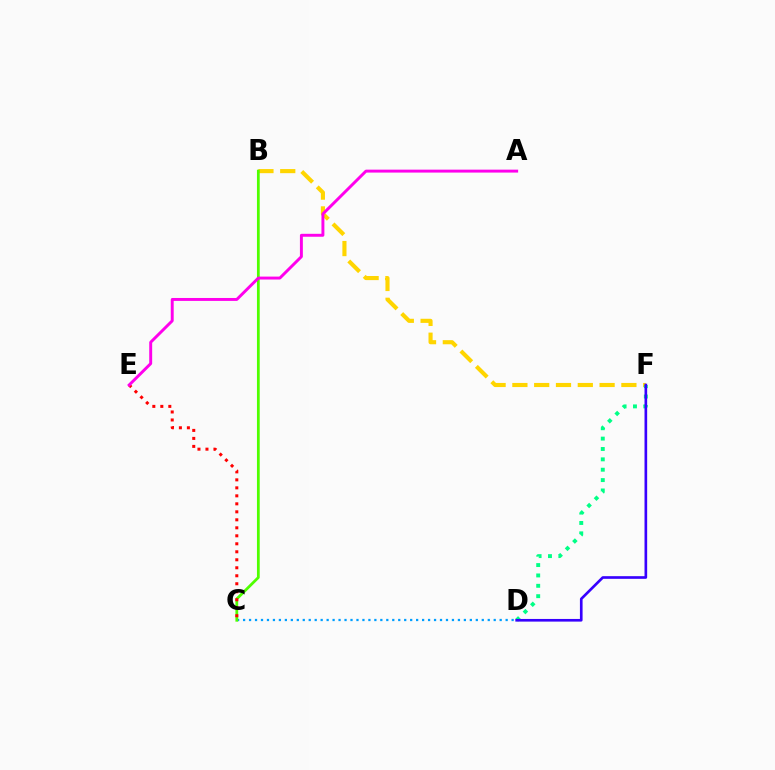{('B', 'F'): [{'color': '#ffd500', 'line_style': 'dashed', 'thickness': 2.96}], ('C', 'D'): [{'color': '#009eff', 'line_style': 'dotted', 'thickness': 1.62}], ('B', 'C'): [{'color': '#4fff00', 'line_style': 'solid', 'thickness': 1.99}], ('D', 'F'): [{'color': '#00ff86', 'line_style': 'dotted', 'thickness': 2.82}, {'color': '#3700ff', 'line_style': 'solid', 'thickness': 1.91}], ('C', 'E'): [{'color': '#ff0000', 'line_style': 'dotted', 'thickness': 2.17}], ('A', 'E'): [{'color': '#ff00ed', 'line_style': 'solid', 'thickness': 2.11}]}